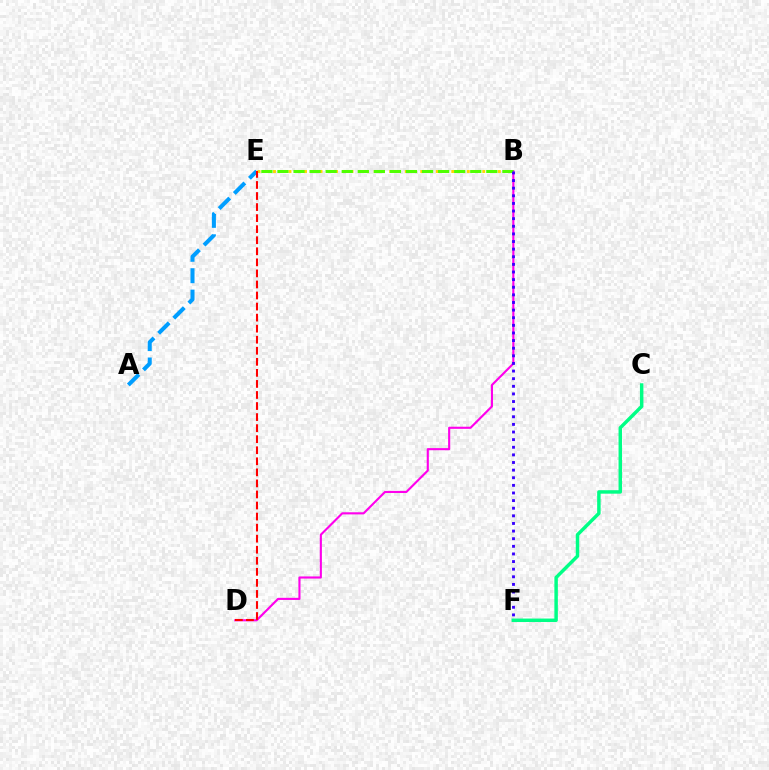{('B', 'E'): [{'color': '#ffd500', 'line_style': 'dotted', 'thickness': 2.11}, {'color': '#4fff00', 'line_style': 'dashed', 'thickness': 2.18}], ('B', 'D'): [{'color': '#ff00ed', 'line_style': 'solid', 'thickness': 1.53}], ('A', 'E'): [{'color': '#009eff', 'line_style': 'dashed', 'thickness': 2.91}], ('D', 'E'): [{'color': '#ff0000', 'line_style': 'dashed', 'thickness': 1.5}], ('B', 'F'): [{'color': '#3700ff', 'line_style': 'dotted', 'thickness': 2.07}], ('C', 'F'): [{'color': '#00ff86', 'line_style': 'solid', 'thickness': 2.49}]}